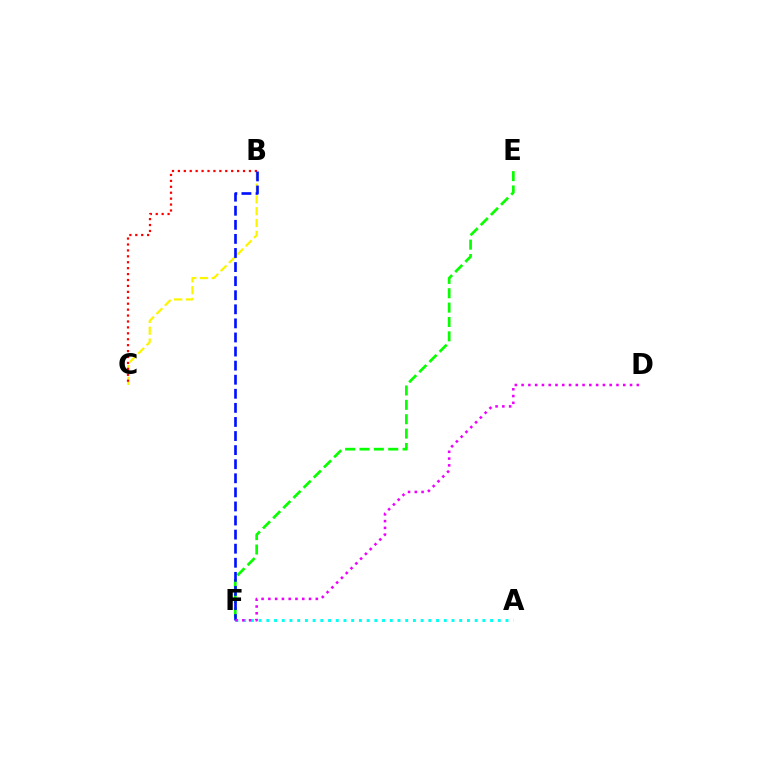{('B', 'C'): [{'color': '#fcf500', 'line_style': 'dashed', 'thickness': 1.6}, {'color': '#ff0000', 'line_style': 'dotted', 'thickness': 1.61}], ('E', 'F'): [{'color': '#08ff00', 'line_style': 'dashed', 'thickness': 1.95}], ('A', 'F'): [{'color': '#00fff6', 'line_style': 'dotted', 'thickness': 2.1}], ('B', 'F'): [{'color': '#0010ff', 'line_style': 'dashed', 'thickness': 1.91}], ('D', 'F'): [{'color': '#ee00ff', 'line_style': 'dotted', 'thickness': 1.84}]}